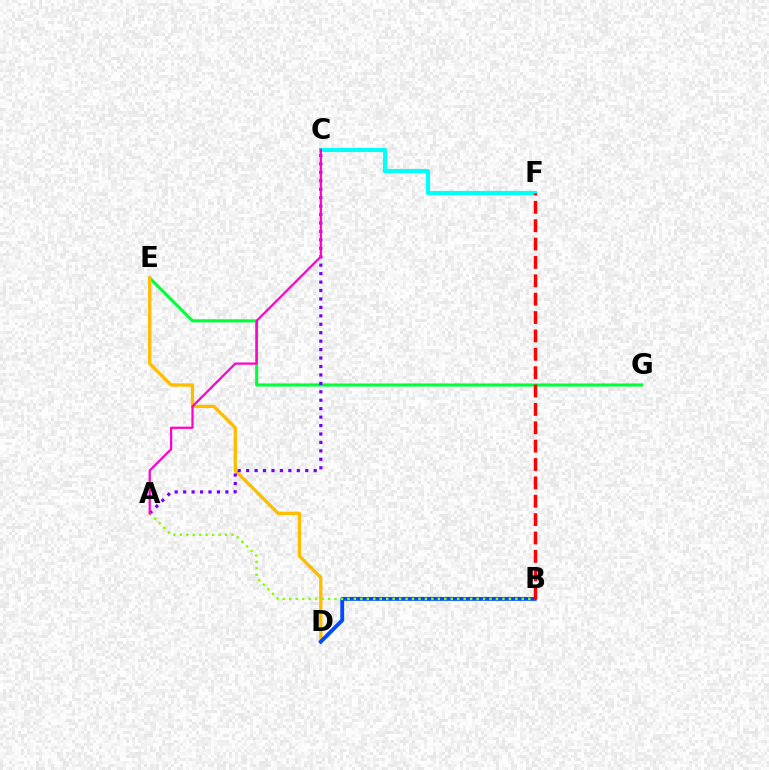{('E', 'G'): [{'color': '#00ff39', 'line_style': 'solid', 'thickness': 2.22}], ('D', 'E'): [{'color': '#ffbd00', 'line_style': 'solid', 'thickness': 2.4}], ('A', 'C'): [{'color': '#7200ff', 'line_style': 'dotted', 'thickness': 2.29}, {'color': '#ff00cf', 'line_style': 'solid', 'thickness': 1.6}], ('C', 'F'): [{'color': '#00fff6', 'line_style': 'solid', 'thickness': 2.98}], ('B', 'D'): [{'color': '#004bff', 'line_style': 'solid', 'thickness': 2.78}], ('A', 'B'): [{'color': '#84ff00', 'line_style': 'dotted', 'thickness': 1.75}], ('B', 'F'): [{'color': '#ff0000', 'line_style': 'dashed', 'thickness': 2.5}]}